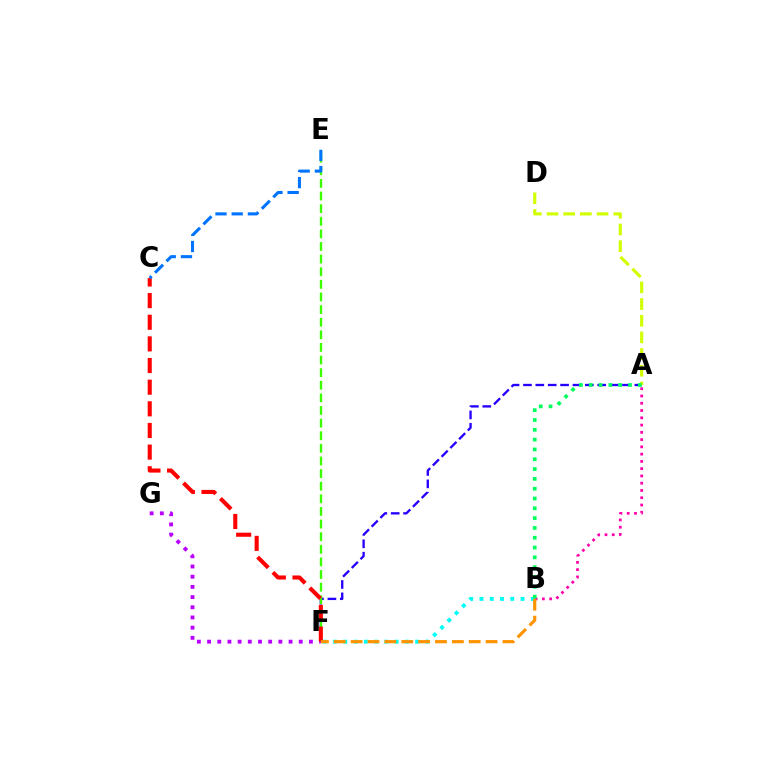{('A', 'F'): [{'color': '#2500ff', 'line_style': 'dashed', 'thickness': 1.68}], ('B', 'F'): [{'color': '#00fff6', 'line_style': 'dotted', 'thickness': 2.79}, {'color': '#ff9400', 'line_style': 'dashed', 'thickness': 2.29}], ('E', 'F'): [{'color': '#3dff00', 'line_style': 'dashed', 'thickness': 1.71}], ('A', 'D'): [{'color': '#d1ff00', 'line_style': 'dashed', 'thickness': 2.27}], ('F', 'G'): [{'color': '#b900ff', 'line_style': 'dotted', 'thickness': 2.77}], ('C', 'F'): [{'color': '#ff0000', 'line_style': 'dashed', 'thickness': 2.94}], ('A', 'B'): [{'color': '#ff00ac', 'line_style': 'dotted', 'thickness': 1.97}, {'color': '#00ff5c', 'line_style': 'dotted', 'thickness': 2.67}], ('C', 'E'): [{'color': '#0074ff', 'line_style': 'dashed', 'thickness': 2.2}]}